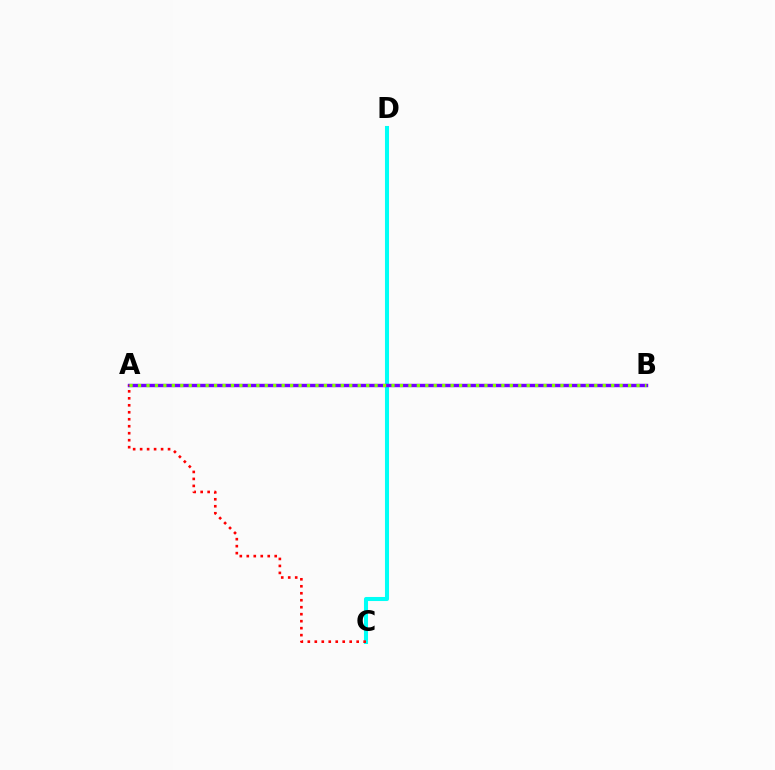{('C', 'D'): [{'color': '#00fff6', 'line_style': 'solid', 'thickness': 2.92}], ('A', 'B'): [{'color': '#7200ff', 'line_style': 'solid', 'thickness': 2.45}, {'color': '#84ff00', 'line_style': 'dotted', 'thickness': 2.3}], ('A', 'C'): [{'color': '#ff0000', 'line_style': 'dotted', 'thickness': 1.9}]}